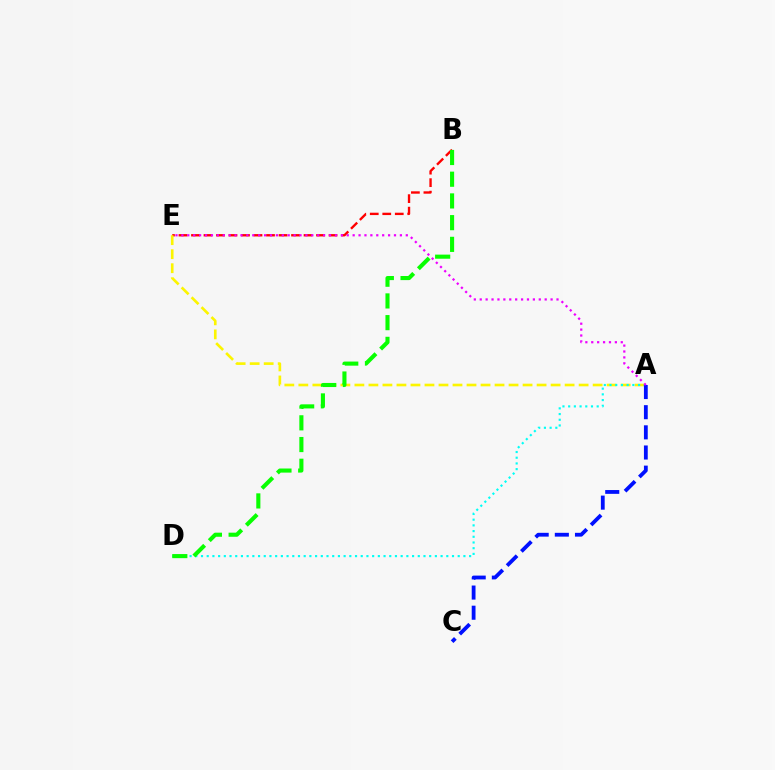{('B', 'E'): [{'color': '#ff0000', 'line_style': 'dashed', 'thickness': 1.7}], ('A', 'E'): [{'color': '#fcf500', 'line_style': 'dashed', 'thickness': 1.9}, {'color': '#ee00ff', 'line_style': 'dotted', 'thickness': 1.6}], ('A', 'D'): [{'color': '#00fff6', 'line_style': 'dotted', 'thickness': 1.55}], ('A', 'C'): [{'color': '#0010ff', 'line_style': 'dashed', 'thickness': 2.74}], ('B', 'D'): [{'color': '#08ff00', 'line_style': 'dashed', 'thickness': 2.95}]}